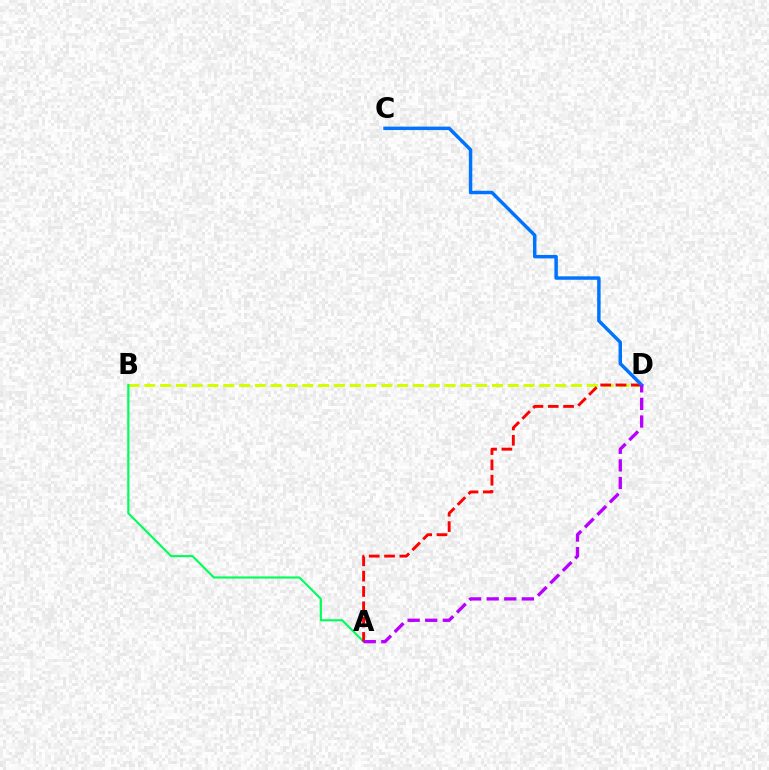{('B', 'D'): [{'color': '#d1ff00', 'line_style': 'dashed', 'thickness': 2.15}], ('A', 'B'): [{'color': '#00ff5c', 'line_style': 'solid', 'thickness': 1.55}], ('A', 'D'): [{'color': '#ff0000', 'line_style': 'dashed', 'thickness': 2.08}, {'color': '#b900ff', 'line_style': 'dashed', 'thickness': 2.39}], ('C', 'D'): [{'color': '#0074ff', 'line_style': 'solid', 'thickness': 2.49}]}